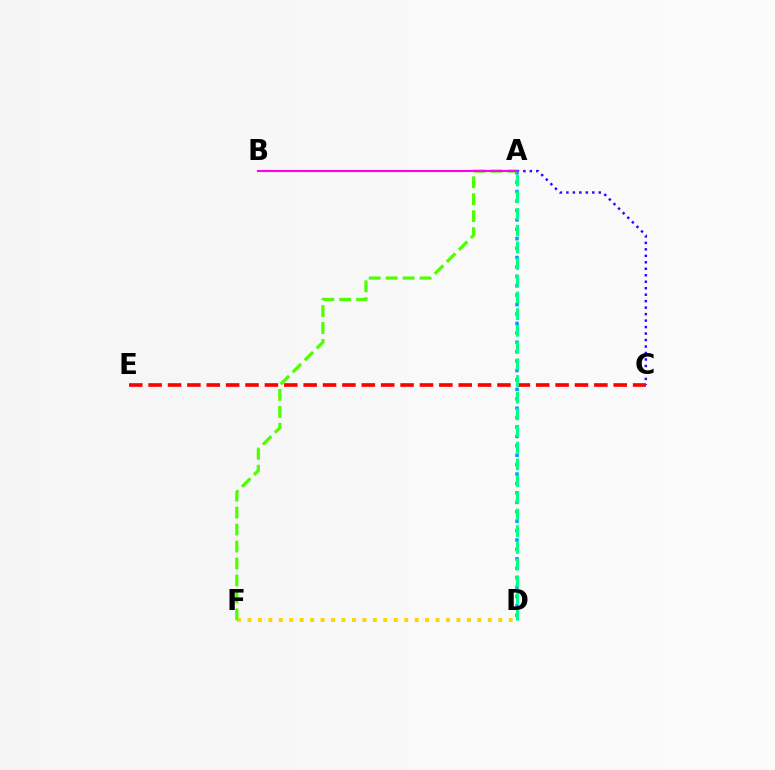{('A', 'C'): [{'color': '#3700ff', 'line_style': 'dotted', 'thickness': 1.76}], ('A', 'D'): [{'color': '#009eff', 'line_style': 'dotted', 'thickness': 2.56}, {'color': '#00ff86', 'line_style': 'dashed', 'thickness': 2.27}], ('C', 'E'): [{'color': '#ff0000', 'line_style': 'dashed', 'thickness': 2.63}], ('D', 'F'): [{'color': '#ffd500', 'line_style': 'dotted', 'thickness': 2.84}], ('A', 'F'): [{'color': '#4fff00', 'line_style': 'dashed', 'thickness': 2.3}], ('A', 'B'): [{'color': '#ff00ed', 'line_style': 'solid', 'thickness': 1.52}]}